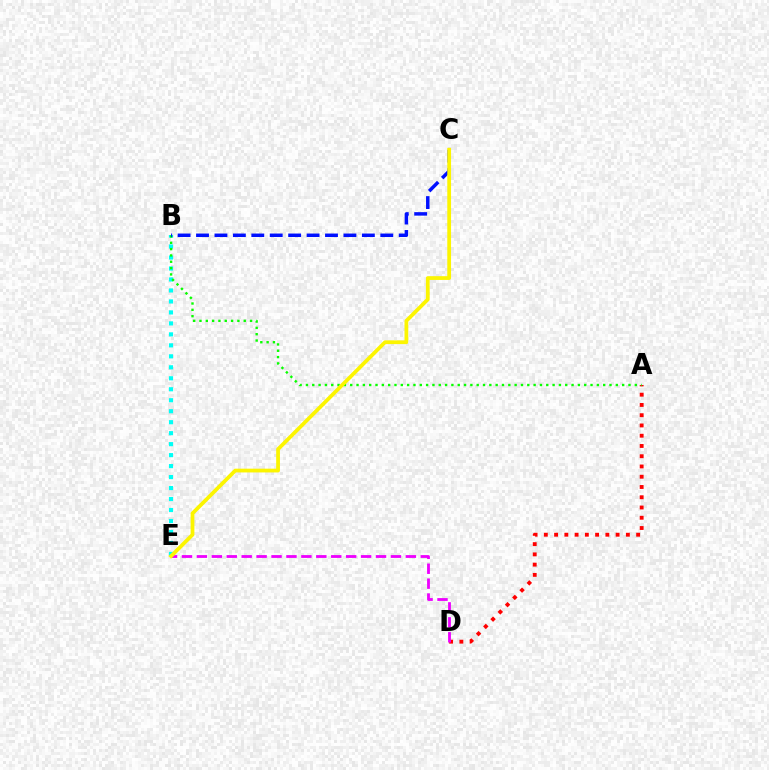{('A', 'D'): [{'color': '#ff0000', 'line_style': 'dotted', 'thickness': 2.79}], ('D', 'E'): [{'color': '#ee00ff', 'line_style': 'dashed', 'thickness': 2.03}], ('B', 'E'): [{'color': '#00fff6', 'line_style': 'dotted', 'thickness': 2.98}], ('A', 'B'): [{'color': '#08ff00', 'line_style': 'dotted', 'thickness': 1.72}], ('B', 'C'): [{'color': '#0010ff', 'line_style': 'dashed', 'thickness': 2.5}], ('C', 'E'): [{'color': '#fcf500', 'line_style': 'solid', 'thickness': 2.71}]}